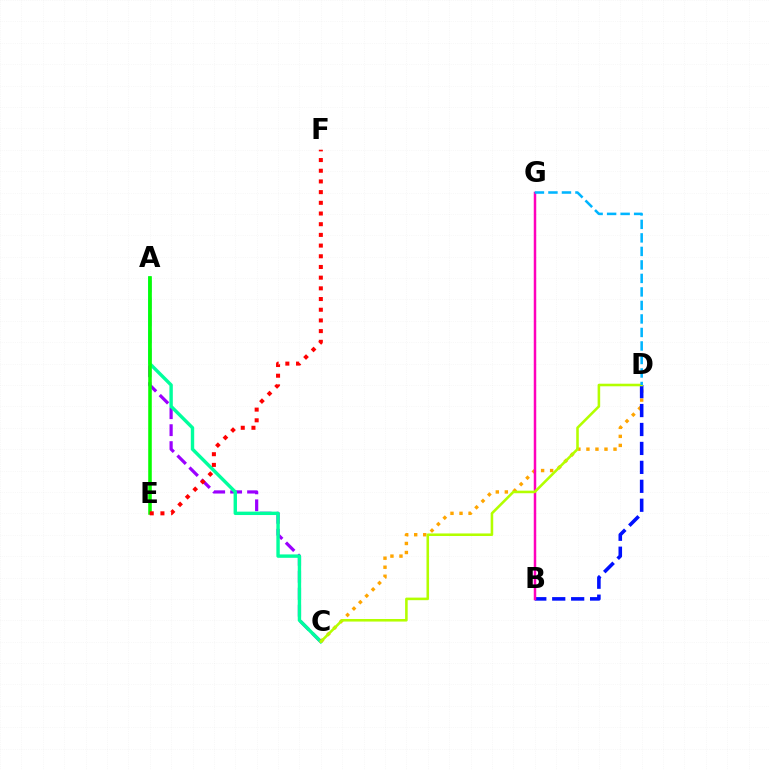{('A', 'C'): [{'color': '#9b00ff', 'line_style': 'dashed', 'thickness': 2.3}, {'color': '#00ff9d', 'line_style': 'solid', 'thickness': 2.45}], ('C', 'D'): [{'color': '#ffa500', 'line_style': 'dotted', 'thickness': 2.45}, {'color': '#b3ff00', 'line_style': 'solid', 'thickness': 1.85}], ('B', 'D'): [{'color': '#0010ff', 'line_style': 'dashed', 'thickness': 2.57}], ('A', 'E'): [{'color': '#08ff00', 'line_style': 'solid', 'thickness': 2.56}], ('E', 'F'): [{'color': '#ff0000', 'line_style': 'dotted', 'thickness': 2.9}], ('B', 'G'): [{'color': '#ff00bd', 'line_style': 'solid', 'thickness': 1.79}], ('D', 'G'): [{'color': '#00b5ff', 'line_style': 'dashed', 'thickness': 1.84}]}